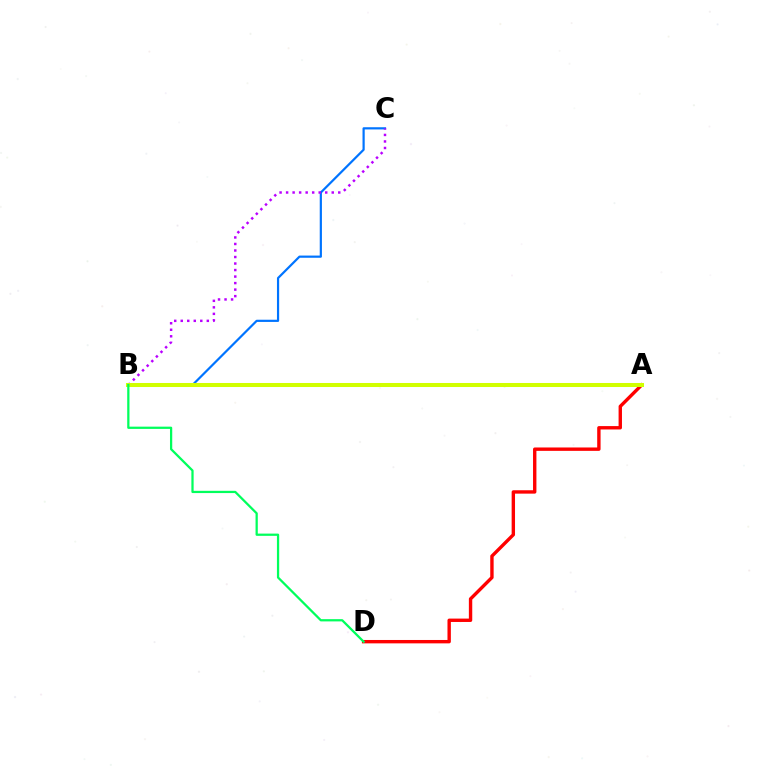{('B', 'C'): [{'color': '#0074ff', 'line_style': 'solid', 'thickness': 1.58}, {'color': '#b900ff', 'line_style': 'dotted', 'thickness': 1.77}], ('A', 'D'): [{'color': '#ff0000', 'line_style': 'solid', 'thickness': 2.44}], ('A', 'B'): [{'color': '#d1ff00', 'line_style': 'solid', 'thickness': 2.9}], ('B', 'D'): [{'color': '#00ff5c', 'line_style': 'solid', 'thickness': 1.62}]}